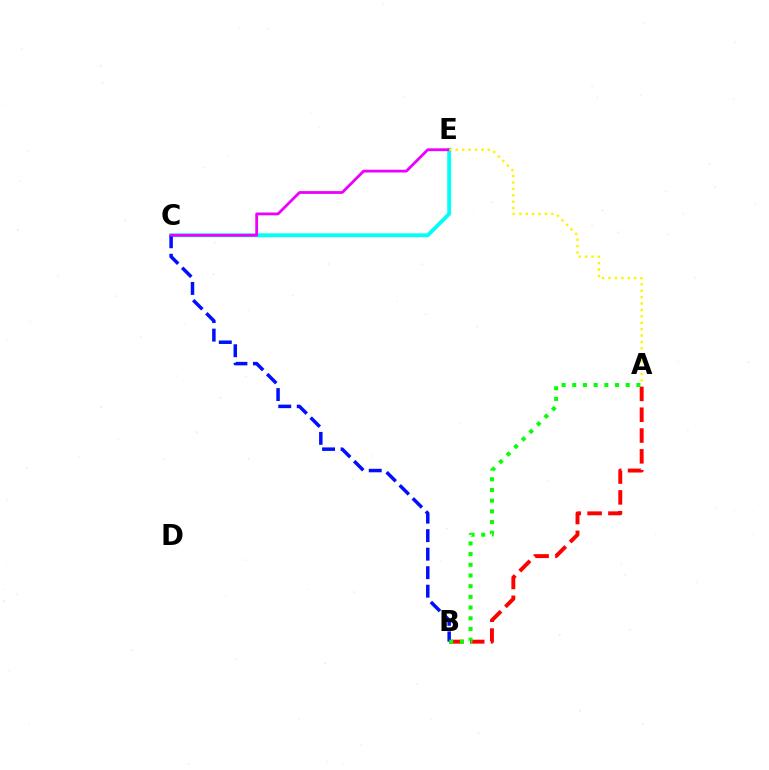{('C', 'E'): [{'color': '#00fff6', 'line_style': 'solid', 'thickness': 2.79}, {'color': '#ee00ff', 'line_style': 'solid', 'thickness': 2.02}], ('A', 'B'): [{'color': '#ff0000', 'line_style': 'dashed', 'thickness': 2.83}, {'color': '#08ff00', 'line_style': 'dotted', 'thickness': 2.91}], ('B', 'C'): [{'color': '#0010ff', 'line_style': 'dashed', 'thickness': 2.52}], ('A', 'E'): [{'color': '#fcf500', 'line_style': 'dotted', 'thickness': 1.74}]}